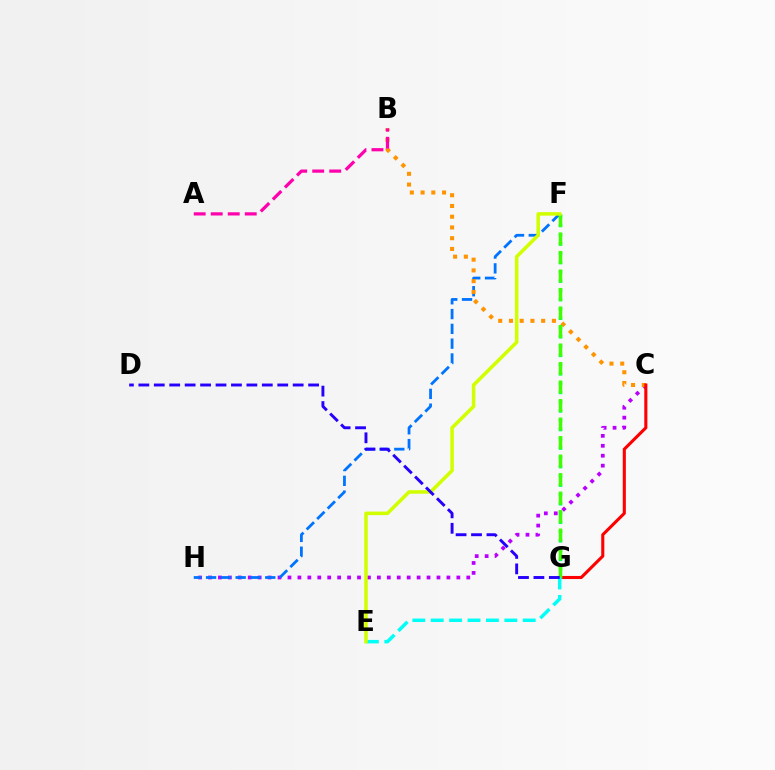{('C', 'H'): [{'color': '#b900ff', 'line_style': 'dotted', 'thickness': 2.7}], ('F', 'H'): [{'color': '#0074ff', 'line_style': 'dashed', 'thickness': 2.01}], ('B', 'C'): [{'color': '#ff9400', 'line_style': 'dotted', 'thickness': 2.92}], ('C', 'G'): [{'color': '#ff0000', 'line_style': 'solid', 'thickness': 2.22}], ('F', 'G'): [{'color': '#00ff5c', 'line_style': 'dotted', 'thickness': 2.52}, {'color': '#3dff00', 'line_style': 'dashed', 'thickness': 2.51}], ('E', 'G'): [{'color': '#00fff6', 'line_style': 'dashed', 'thickness': 2.5}], ('A', 'B'): [{'color': '#ff00ac', 'line_style': 'dashed', 'thickness': 2.31}], ('E', 'F'): [{'color': '#d1ff00', 'line_style': 'solid', 'thickness': 2.54}], ('D', 'G'): [{'color': '#2500ff', 'line_style': 'dashed', 'thickness': 2.1}]}